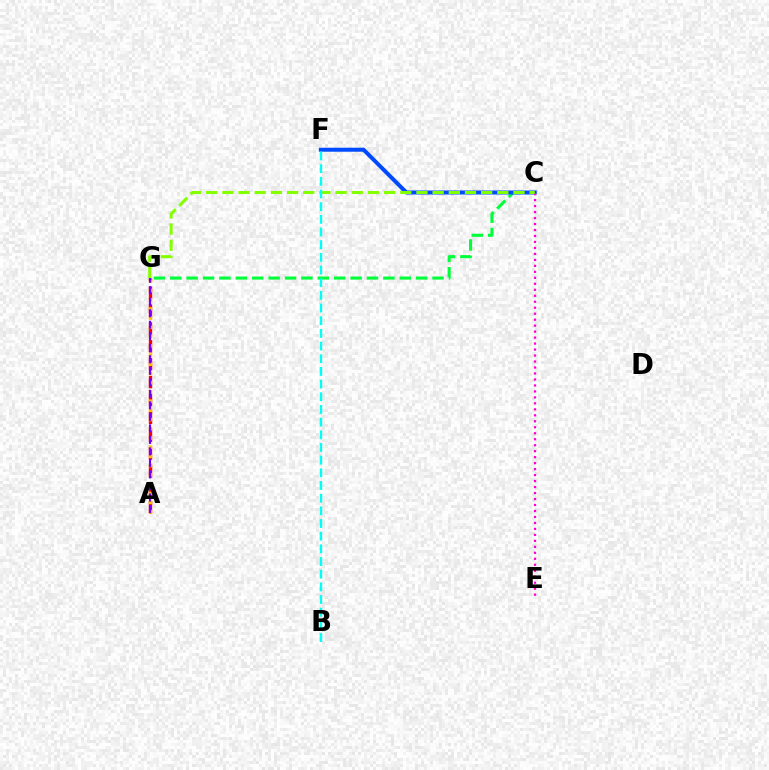{('C', 'G'): [{'color': '#00ff39', 'line_style': 'dashed', 'thickness': 2.23}, {'color': '#84ff00', 'line_style': 'dashed', 'thickness': 2.2}], ('C', 'F'): [{'color': '#004bff', 'line_style': 'solid', 'thickness': 2.88}], ('C', 'E'): [{'color': '#ff00cf', 'line_style': 'dotted', 'thickness': 1.62}], ('A', 'G'): [{'color': '#ff0000', 'line_style': 'dashed', 'thickness': 2.43}, {'color': '#ffbd00', 'line_style': 'dotted', 'thickness': 2.5}, {'color': '#7200ff', 'line_style': 'dashed', 'thickness': 1.56}], ('B', 'F'): [{'color': '#00fff6', 'line_style': 'dashed', 'thickness': 1.72}]}